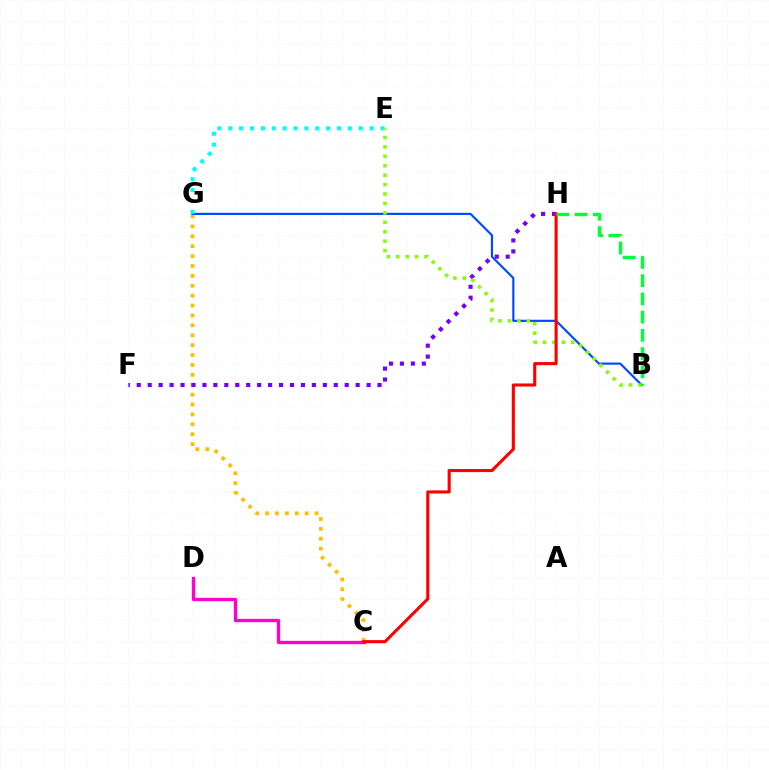{('C', 'G'): [{'color': '#ffbd00', 'line_style': 'dotted', 'thickness': 2.69}], ('B', 'G'): [{'color': '#004bff', 'line_style': 'solid', 'thickness': 1.56}], ('C', 'D'): [{'color': '#ff00cf', 'line_style': 'solid', 'thickness': 2.39}], ('E', 'G'): [{'color': '#00fff6', 'line_style': 'dotted', 'thickness': 2.95}], ('F', 'H'): [{'color': '#7200ff', 'line_style': 'dotted', 'thickness': 2.97}], ('B', 'E'): [{'color': '#84ff00', 'line_style': 'dotted', 'thickness': 2.56}], ('C', 'H'): [{'color': '#ff0000', 'line_style': 'solid', 'thickness': 2.22}], ('B', 'H'): [{'color': '#00ff39', 'line_style': 'dashed', 'thickness': 2.48}]}